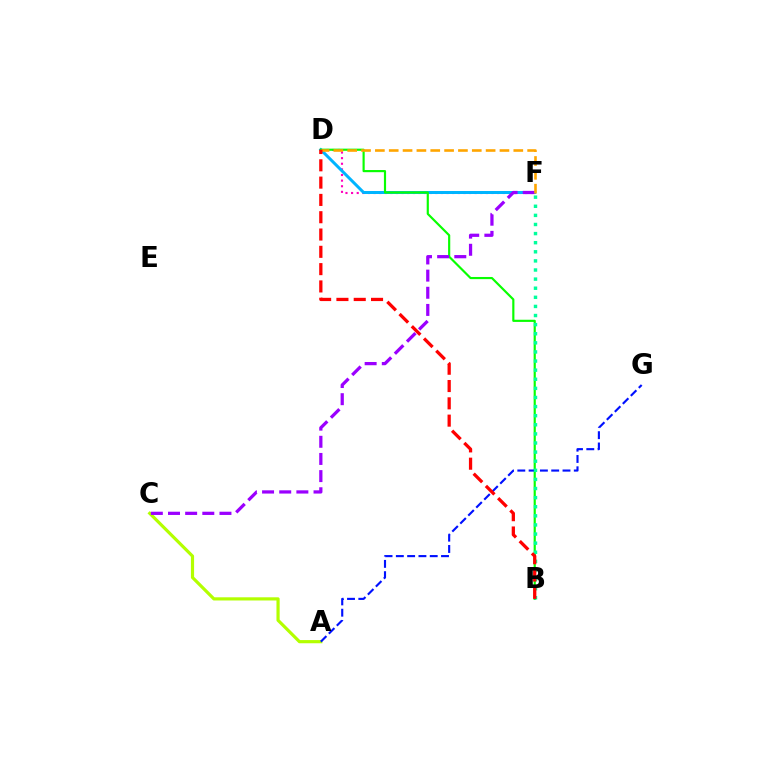{('D', 'F'): [{'color': '#ff00bd', 'line_style': 'dotted', 'thickness': 1.53}, {'color': '#00b5ff', 'line_style': 'solid', 'thickness': 2.15}, {'color': '#ffa500', 'line_style': 'dashed', 'thickness': 1.88}], ('B', 'D'): [{'color': '#08ff00', 'line_style': 'solid', 'thickness': 1.56}, {'color': '#ff0000', 'line_style': 'dashed', 'thickness': 2.35}], ('A', 'C'): [{'color': '#b3ff00', 'line_style': 'solid', 'thickness': 2.29}], ('A', 'G'): [{'color': '#0010ff', 'line_style': 'dashed', 'thickness': 1.53}], ('B', 'F'): [{'color': '#00ff9d', 'line_style': 'dotted', 'thickness': 2.47}], ('C', 'F'): [{'color': '#9b00ff', 'line_style': 'dashed', 'thickness': 2.33}]}